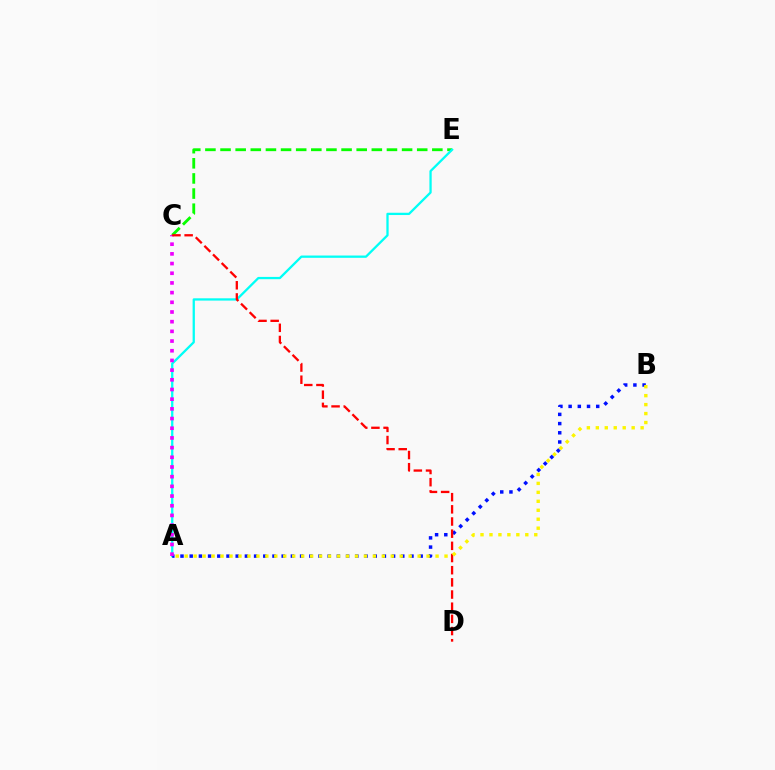{('C', 'E'): [{'color': '#08ff00', 'line_style': 'dashed', 'thickness': 2.06}], ('A', 'E'): [{'color': '#00fff6', 'line_style': 'solid', 'thickness': 1.64}], ('A', 'B'): [{'color': '#0010ff', 'line_style': 'dotted', 'thickness': 2.5}, {'color': '#fcf500', 'line_style': 'dotted', 'thickness': 2.43}], ('A', 'C'): [{'color': '#ee00ff', 'line_style': 'dotted', 'thickness': 2.63}], ('C', 'D'): [{'color': '#ff0000', 'line_style': 'dashed', 'thickness': 1.65}]}